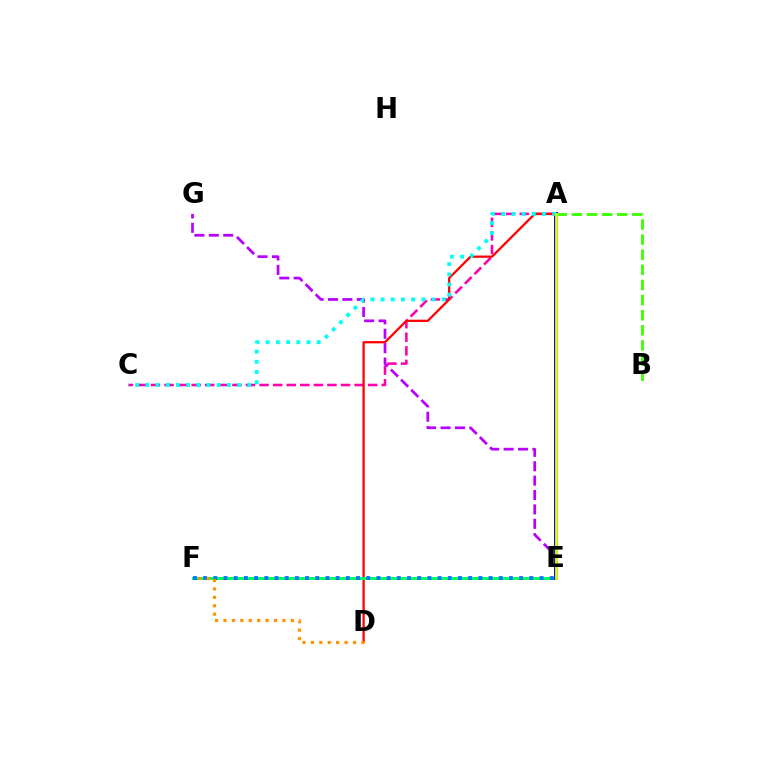{('A', 'C'): [{'color': '#ff00ac', 'line_style': 'dashed', 'thickness': 1.84}, {'color': '#00fff6', 'line_style': 'dotted', 'thickness': 2.77}], ('A', 'D'): [{'color': '#ff0000', 'line_style': 'solid', 'thickness': 1.63}], ('E', 'F'): [{'color': '#00ff5c', 'line_style': 'solid', 'thickness': 2.13}, {'color': '#0074ff', 'line_style': 'dotted', 'thickness': 2.77}], ('E', 'G'): [{'color': '#b900ff', 'line_style': 'dashed', 'thickness': 1.95}], ('A', 'E'): [{'color': '#2500ff', 'line_style': 'solid', 'thickness': 2.9}, {'color': '#d1ff00', 'line_style': 'solid', 'thickness': 2.07}], ('A', 'B'): [{'color': '#3dff00', 'line_style': 'dashed', 'thickness': 2.05}], ('D', 'F'): [{'color': '#ff9400', 'line_style': 'dotted', 'thickness': 2.29}]}